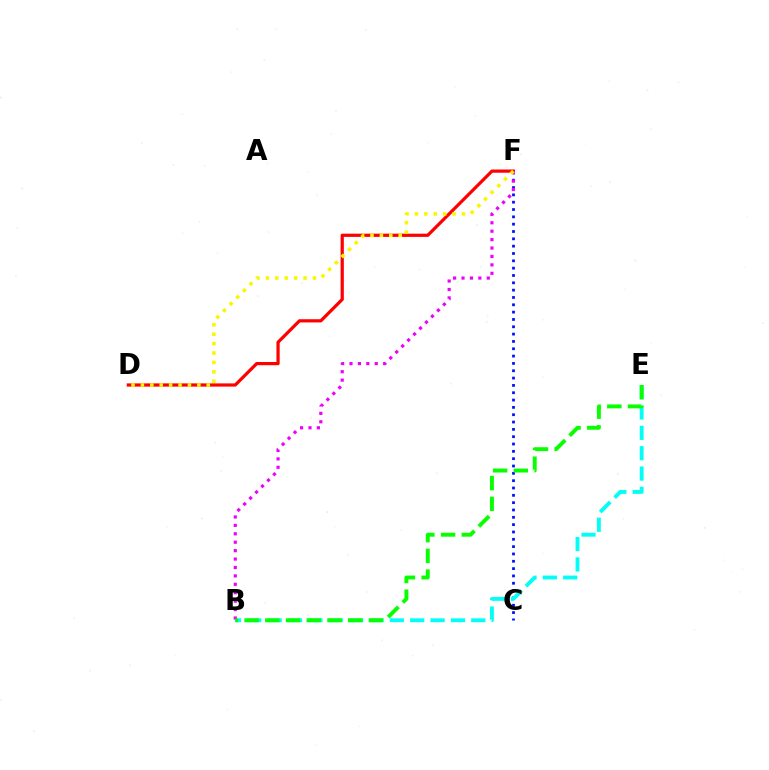{('D', 'F'): [{'color': '#ff0000', 'line_style': 'solid', 'thickness': 2.32}, {'color': '#fcf500', 'line_style': 'dotted', 'thickness': 2.56}], ('C', 'F'): [{'color': '#0010ff', 'line_style': 'dotted', 'thickness': 1.99}], ('B', 'E'): [{'color': '#00fff6', 'line_style': 'dashed', 'thickness': 2.77}, {'color': '#08ff00', 'line_style': 'dashed', 'thickness': 2.82}], ('B', 'F'): [{'color': '#ee00ff', 'line_style': 'dotted', 'thickness': 2.29}]}